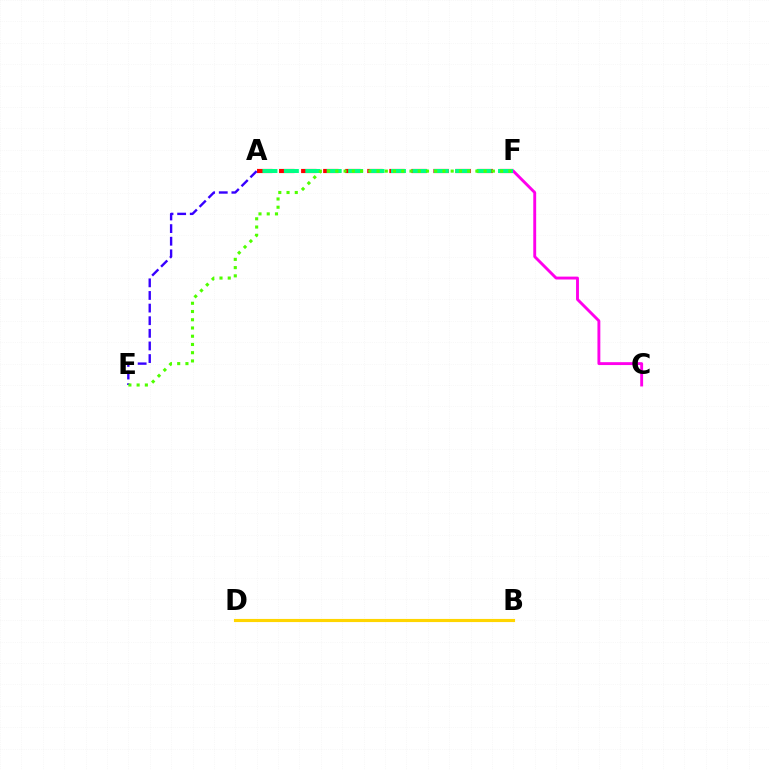{('A', 'F'): [{'color': '#ff0000', 'line_style': 'dashed', 'thickness': 3.0}, {'color': '#00ff86', 'line_style': 'dashed', 'thickness': 2.91}], ('C', 'F'): [{'color': '#ff00ed', 'line_style': 'solid', 'thickness': 2.08}], ('B', 'D'): [{'color': '#009eff', 'line_style': 'dashed', 'thickness': 2.11}, {'color': '#ffd500', 'line_style': 'solid', 'thickness': 2.26}], ('A', 'E'): [{'color': '#3700ff', 'line_style': 'dashed', 'thickness': 1.71}], ('E', 'F'): [{'color': '#4fff00', 'line_style': 'dotted', 'thickness': 2.24}]}